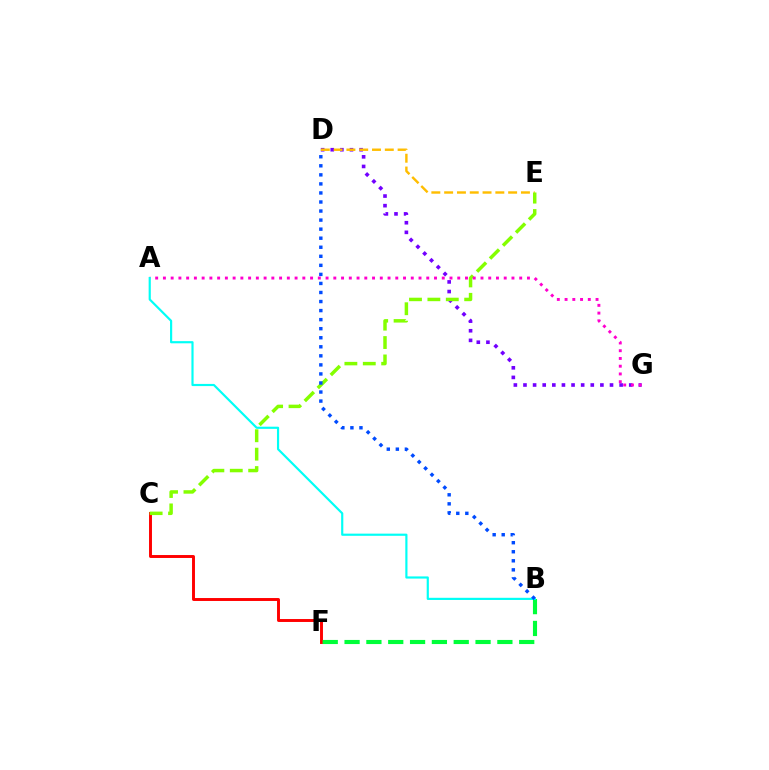{('D', 'G'): [{'color': '#7200ff', 'line_style': 'dotted', 'thickness': 2.61}], ('D', 'E'): [{'color': '#ffbd00', 'line_style': 'dashed', 'thickness': 1.74}], ('C', 'F'): [{'color': '#ff0000', 'line_style': 'solid', 'thickness': 2.11}], ('C', 'E'): [{'color': '#84ff00', 'line_style': 'dashed', 'thickness': 2.5}], ('B', 'F'): [{'color': '#00ff39', 'line_style': 'dashed', 'thickness': 2.97}], ('A', 'G'): [{'color': '#ff00cf', 'line_style': 'dotted', 'thickness': 2.1}], ('A', 'B'): [{'color': '#00fff6', 'line_style': 'solid', 'thickness': 1.56}], ('B', 'D'): [{'color': '#004bff', 'line_style': 'dotted', 'thickness': 2.46}]}